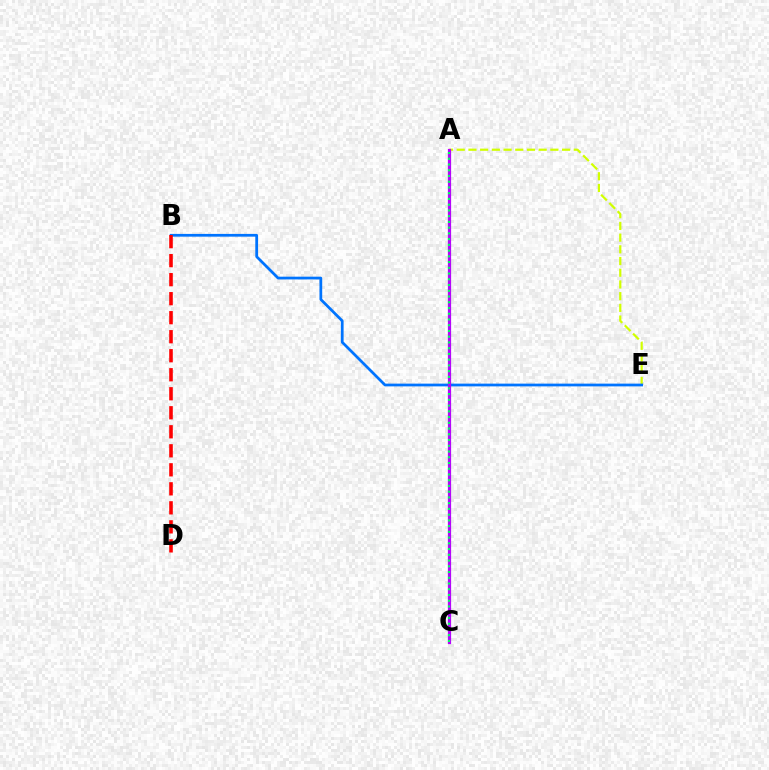{('A', 'E'): [{'color': '#d1ff00', 'line_style': 'dashed', 'thickness': 1.59}], ('B', 'E'): [{'color': '#0074ff', 'line_style': 'solid', 'thickness': 1.98}], ('B', 'D'): [{'color': '#ff0000', 'line_style': 'dashed', 'thickness': 2.58}], ('A', 'C'): [{'color': '#b900ff', 'line_style': 'solid', 'thickness': 2.31}, {'color': '#00ff5c', 'line_style': 'dotted', 'thickness': 1.56}]}